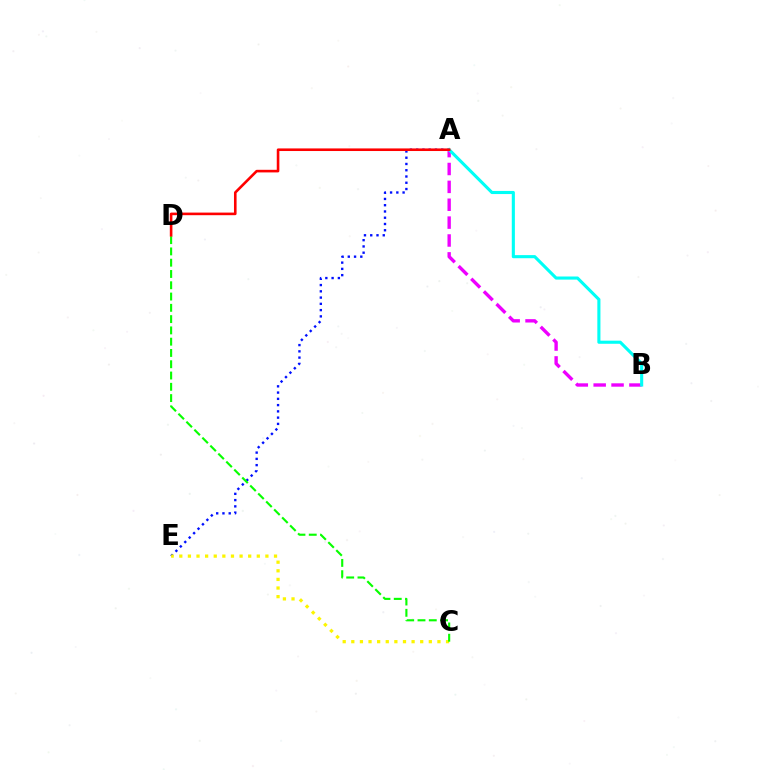{('A', 'B'): [{'color': '#ee00ff', 'line_style': 'dashed', 'thickness': 2.43}, {'color': '#00fff6', 'line_style': 'solid', 'thickness': 2.24}], ('A', 'E'): [{'color': '#0010ff', 'line_style': 'dotted', 'thickness': 1.7}], ('C', 'E'): [{'color': '#fcf500', 'line_style': 'dotted', 'thickness': 2.34}], ('C', 'D'): [{'color': '#08ff00', 'line_style': 'dashed', 'thickness': 1.53}], ('A', 'D'): [{'color': '#ff0000', 'line_style': 'solid', 'thickness': 1.87}]}